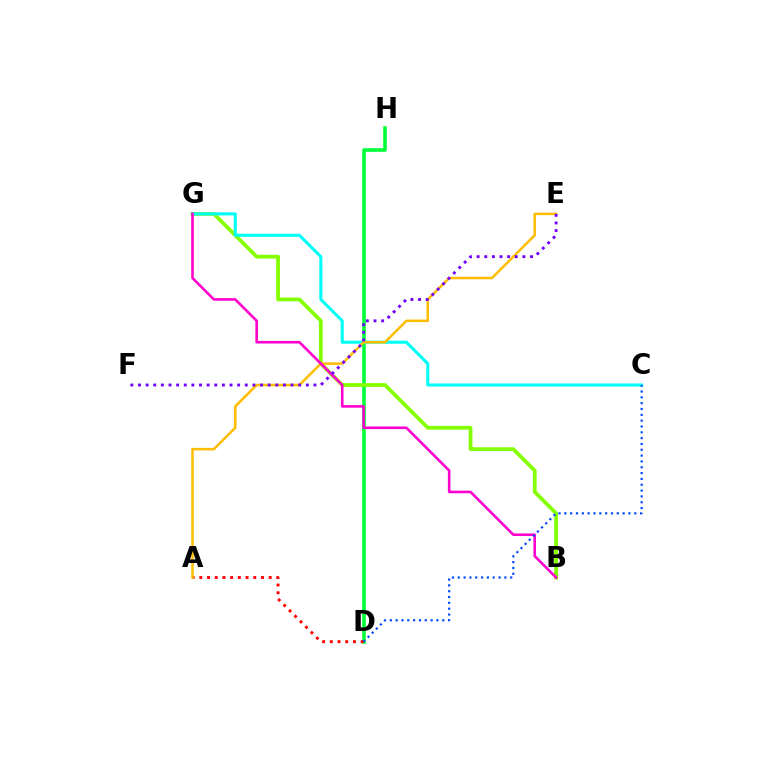{('D', 'H'): [{'color': '#00ff39', 'line_style': 'solid', 'thickness': 2.59}], ('A', 'D'): [{'color': '#ff0000', 'line_style': 'dotted', 'thickness': 2.09}], ('B', 'G'): [{'color': '#84ff00', 'line_style': 'solid', 'thickness': 2.72}, {'color': '#ff00cf', 'line_style': 'solid', 'thickness': 1.87}], ('C', 'G'): [{'color': '#00fff6', 'line_style': 'solid', 'thickness': 2.21}], ('A', 'E'): [{'color': '#ffbd00', 'line_style': 'solid', 'thickness': 1.81}], ('C', 'D'): [{'color': '#004bff', 'line_style': 'dotted', 'thickness': 1.58}], ('E', 'F'): [{'color': '#7200ff', 'line_style': 'dotted', 'thickness': 2.07}]}